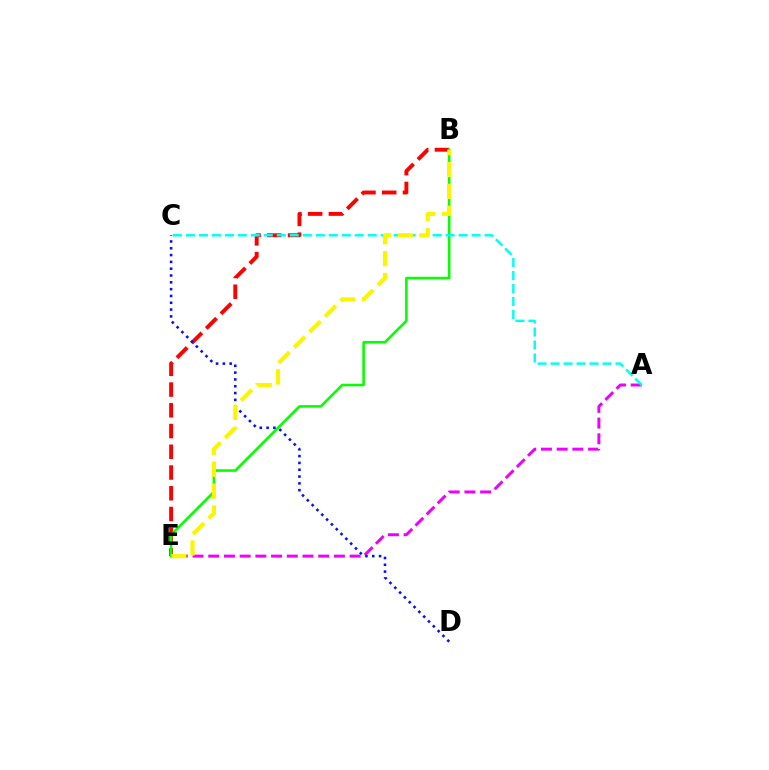{('B', 'E'): [{'color': '#ff0000', 'line_style': 'dashed', 'thickness': 2.82}, {'color': '#08ff00', 'line_style': 'solid', 'thickness': 1.86}, {'color': '#fcf500', 'line_style': 'dashed', 'thickness': 2.97}], ('A', 'E'): [{'color': '#ee00ff', 'line_style': 'dashed', 'thickness': 2.13}], ('A', 'C'): [{'color': '#00fff6', 'line_style': 'dashed', 'thickness': 1.76}], ('C', 'D'): [{'color': '#0010ff', 'line_style': 'dotted', 'thickness': 1.85}]}